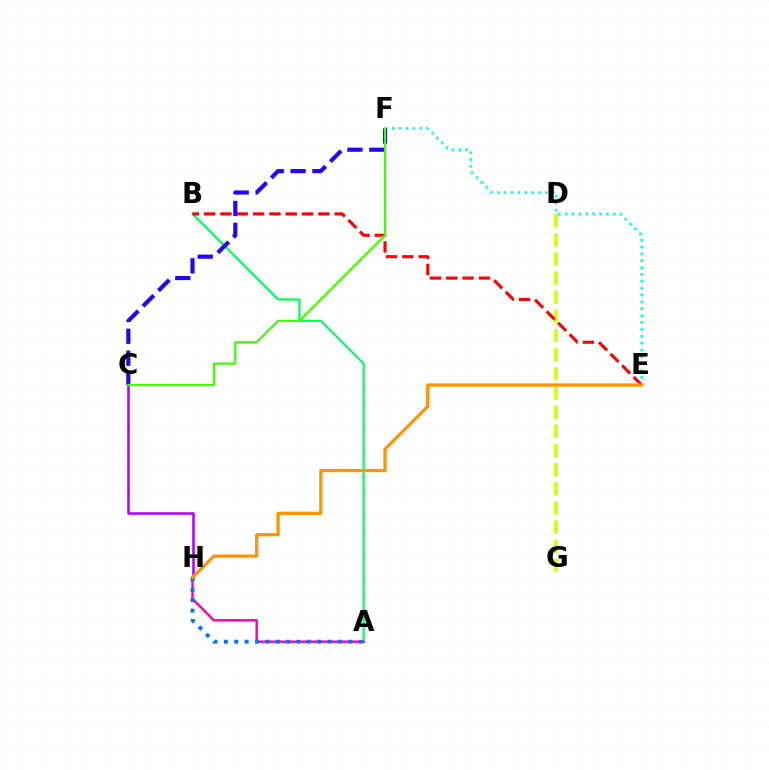{('A', 'B'): [{'color': '#00ff5c', 'line_style': 'solid', 'thickness': 1.59}], ('D', 'G'): [{'color': '#d1ff00', 'line_style': 'dashed', 'thickness': 2.6}], ('C', 'H'): [{'color': '#b900ff', 'line_style': 'solid', 'thickness': 1.85}], ('B', 'E'): [{'color': '#ff0000', 'line_style': 'dashed', 'thickness': 2.22}], ('E', 'F'): [{'color': '#00fff6', 'line_style': 'dotted', 'thickness': 1.87}], ('A', 'H'): [{'color': '#ff00ac', 'line_style': 'solid', 'thickness': 1.76}, {'color': '#0074ff', 'line_style': 'dotted', 'thickness': 2.82}], ('E', 'H'): [{'color': '#ff9400', 'line_style': 'solid', 'thickness': 2.35}], ('C', 'F'): [{'color': '#2500ff', 'line_style': 'dashed', 'thickness': 2.98}, {'color': '#3dff00', 'line_style': 'solid', 'thickness': 1.6}]}